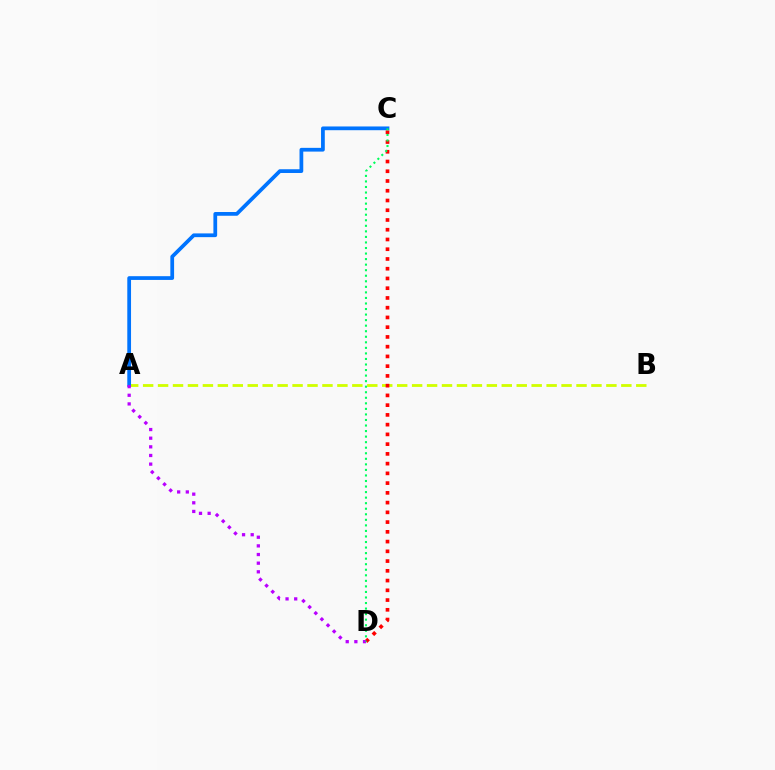{('A', 'B'): [{'color': '#d1ff00', 'line_style': 'dashed', 'thickness': 2.03}], ('A', 'C'): [{'color': '#0074ff', 'line_style': 'solid', 'thickness': 2.7}], ('C', 'D'): [{'color': '#ff0000', 'line_style': 'dotted', 'thickness': 2.65}, {'color': '#00ff5c', 'line_style': 'dotted', 'thickness': 1.51}], ('A', 'D'): [{'color': '#b900ff', 'line_style': 'dotted', 'thickness': 2.35}]}